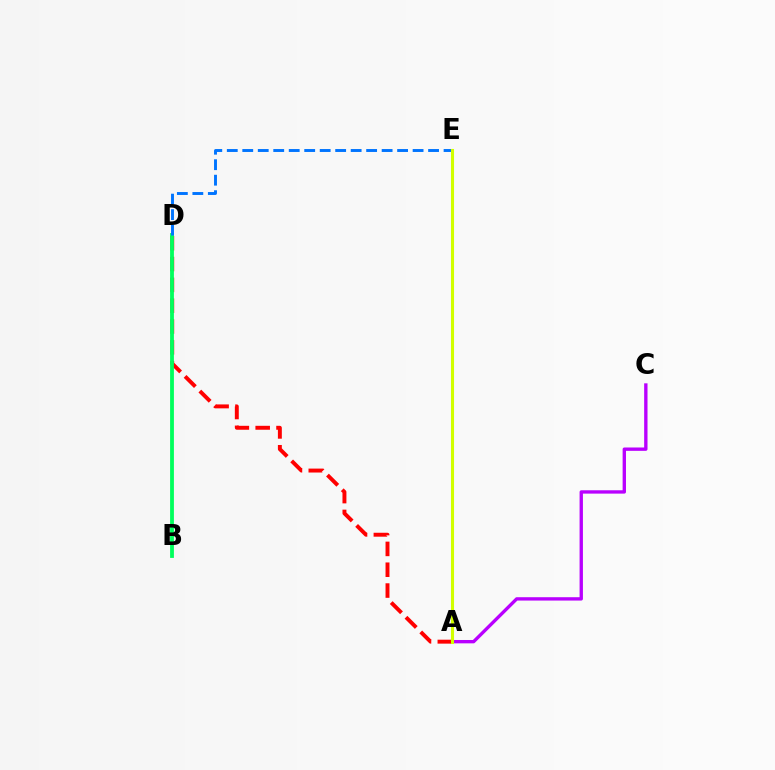{('A', 'C'): [{'color': '#b900ff', 'line_style': 'solid', 'thickness': 2.41}], ('A', 'D'): [{'color': '#ff0000', 'line_style': 'dashed', 'thickness': 2.83}], ('B', 'D'): [{'color': '#00ff5c', 'line_style': 'solid', 'thickness': 2.74}], ('D', 'E'): [{'color': '#0074ff', 'line_style': 'dashed', 'thickness': 2.1}], ('A', 'E'): [{'color': '#d1ff00', 'line_style': 'solid', 'thickness': 2.22}]}